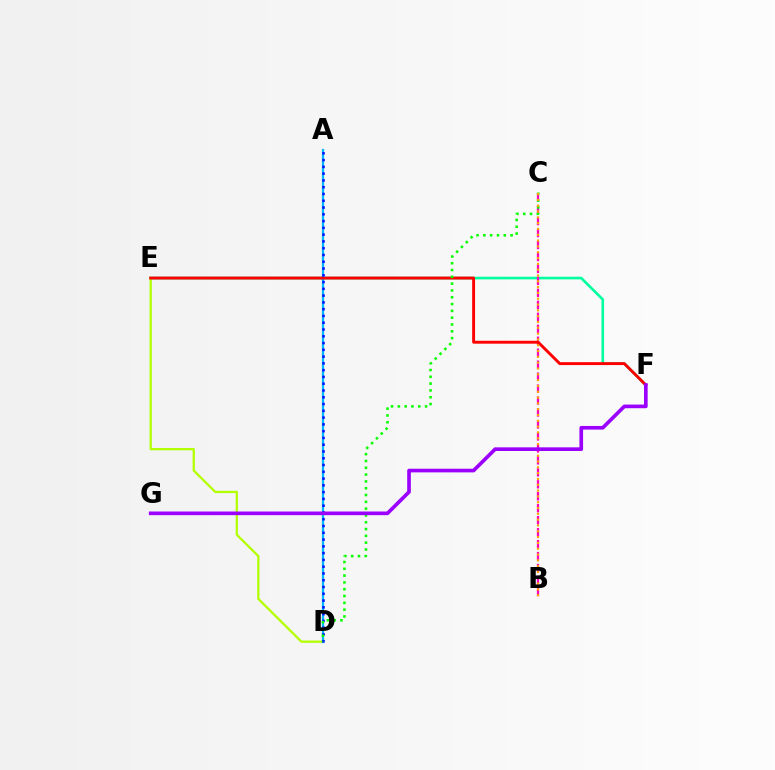{('E', 'F'): [{'color': '#00ff9d', 'line_style': 'solid', 'thickness': 1.89}, {'color': '#ff0000', 'line_style': 'solid', 'thickness': 2.09}], ('B', 'C'): [{'color': '#ff00bd', 'line_style': 'dashed', 'thickness': 1.63}, {'color': '#ffa500', 'line_style': 'dotted', 'thickness': 1.58}], ('D', 'E'): [{'color': '#b3ff00', 'line_style': 'solid', 'thickness': 1.64}], ('A', 'D'): [{'color': '#00b5ff', 'line_style': 'solid', 'thickness': 1.61}, {'color': '#0010ff', 'line_style': 'dotted', 'thickness': 1.84}], ('C', 'D'): [{'color': '#08ff00', 'line_style': 'dotted', 'thickness': 1.85}], ('F', 'G'): [{'color': '#9b00ff', 'line_style': 'solid', 'thickness': 2.63}]}